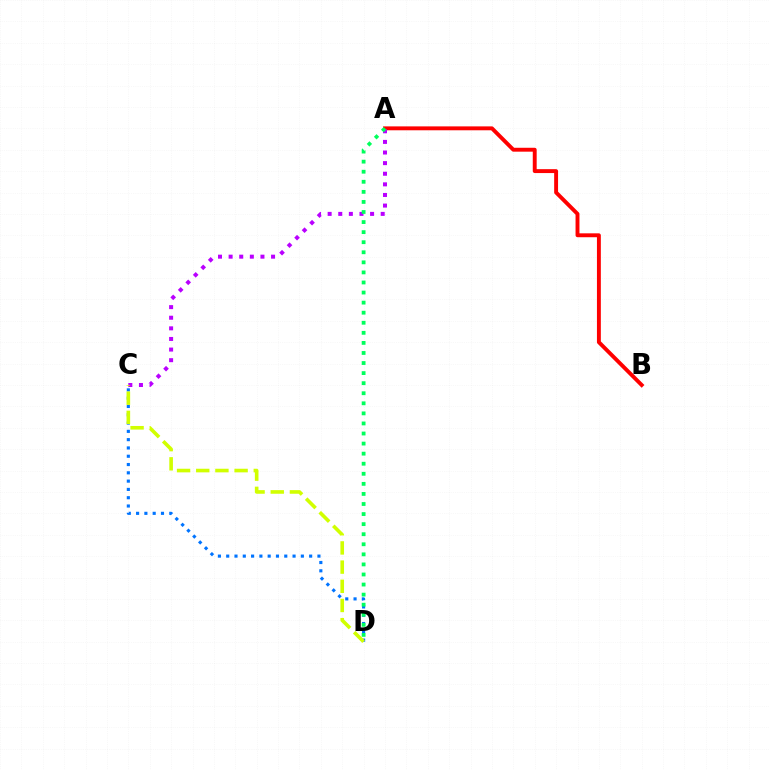{('A', 'B'): [{'color': '#ff0000', 'line_style': 'solid', 'thickness': 2.81}], ('C', 'D'): [{'color': '#0074ff', 'line_style': 'dotted', 'thickness': 2.25}, {'color': '#d1ff00', 'line_style': 'dashed', 'thickness': 2.61}], ('A', 'C'): [{'color': '#b900ff', 'line_style': 'dotted', 'thickness': 2.88}], ('A', 'D'): [{'color': '#00ff5c', 'line_style': 'dotted', 'thickness': 2.74}]}